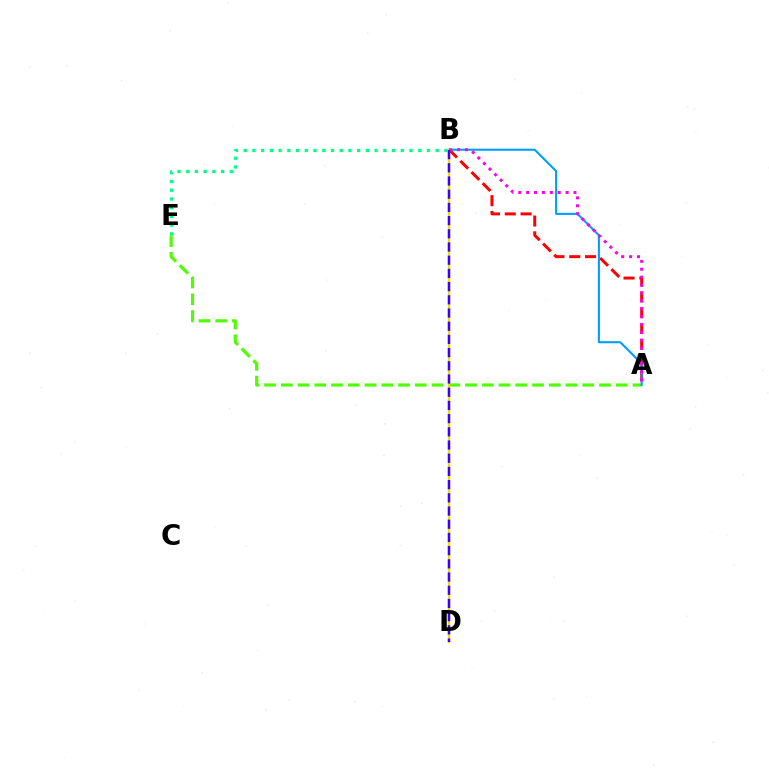{('B', 'E'): [{'color': '#00ff86', 'line_style': 'dotted', 'thickness': 2.37}], ('A', 'B'): [{'color': '#ff0000', 'line_style': 'dashed', 'thickness': 2.14}, {'color': '#009eff', 'line_style': 'solid', 'thickness': 1.51}, {'color': '#ff00ed', 'line_style': 'dotted', 'thickness': 2.14}], ('A', 'E'): [{'color': '#4fff00', 'line_style': 'dashed', 'thickness': 2.28}], ('B', 'D'): [{'color': '#ffd500', 'line_style': 'solid', 'thickness': 1.65}, {'color': '#3700ff', 'line_style': 'dashed', 'thickness': 1.79}]}